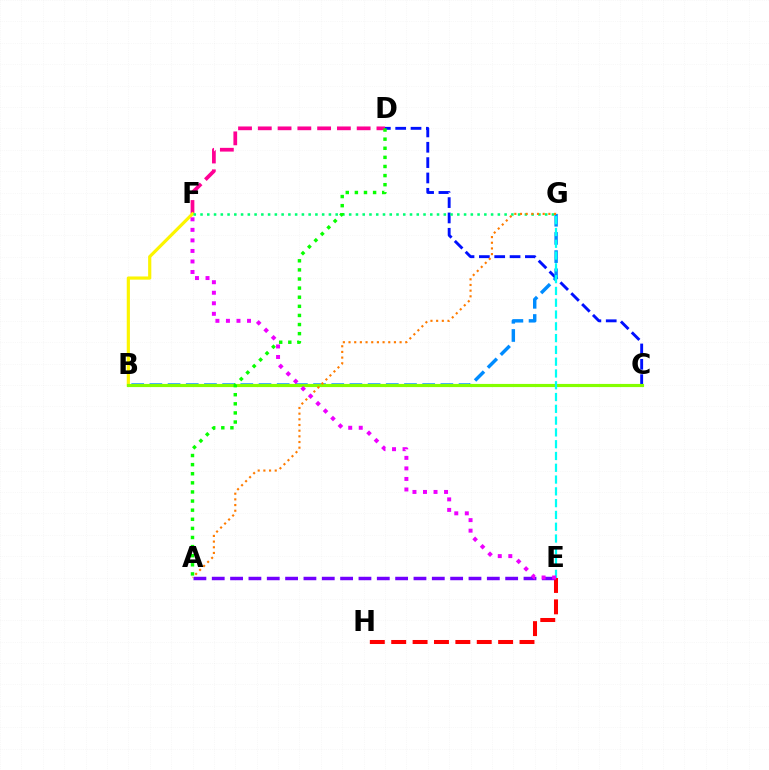{('C', 'D'): [{'color': '#0010ff', 'line_style': 'dashed', 'thickness': 2.08}], ('D', 'F'): [{'color': '#ff0094', 'line_style': 'dashed', 'thickness': 2.69}], ('E', 'H'): [{'color': '#ff0000', 'line_style': 'dashed', 'thickness': 2.9}], ('B', 'F'): [{'color': '#fcf500', 'line_style': 'solid', 'thickness': 2.29}], ('A', 'E'): [{'color': '#7200ff', 'line_style': 'dashed', 'thickness': 2.49}], ('B', 'G'): [{'color': '#008cff', 'line_style': 'dashed', 'thickness': 2.47}], ('B', 'C'): [{'color': '#84ff00', 'line_style': 'solid', 'thickness': 2.27}], ('F', 'G'): [{'color': '#00ff74', 'line_style': 'dotted', 'thickness': 1.84}], ('A', 'D'): [{'color': '#08ff00', 'line_style': 'dotted', 'thickness': 2.47}], ('A', 'G'): [{'color': '#ff7c00', 'line_style': 'dotted', 'thickness': 1.54}], ('E', 'G'): [{'color': '#00fff6', 'line_style': 'dashed', 'thickness': 1.6}], ('E', 'F'): [{'color': '#ee00ff', 'line_style': 'dotted', 'thickness': 2.86}]}